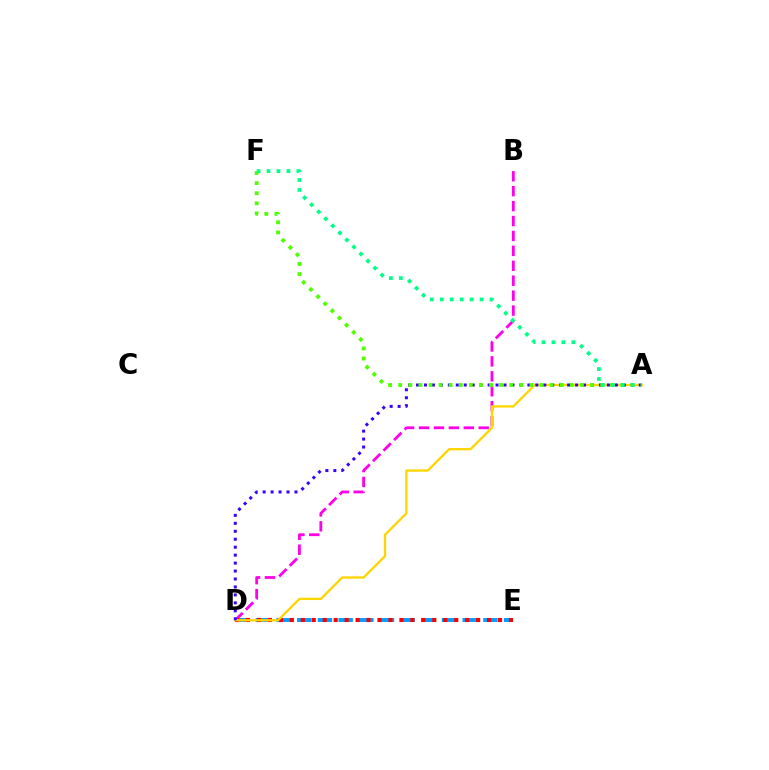{('D', 'E'): [{'color': '#009eff', 'line_style': 'dashed', 'thickness': 2.81}, {'color': '#ff0000', 'line_style': 'dotted', 'thickness': 2.98}], ('B', 'D'): [{'color': '#ff00ed', 'line_style': 'dashed', 'thickness': 2.03}], ('A', 'D'): [{'color': '#ffd500', 'line_style': 'solid', 'thickness': 1.66}, {'color': '#3700ff', 'line_style': 'dotted', 'thickness': 2.16}], ('A', 'F'): [{'color': '#4fff00', 'line_style': 'dotted', 'thickness': 2.74}, {'color': '#00ff86', 'line_style': 'dotted', 'thickness': 2.7}]}